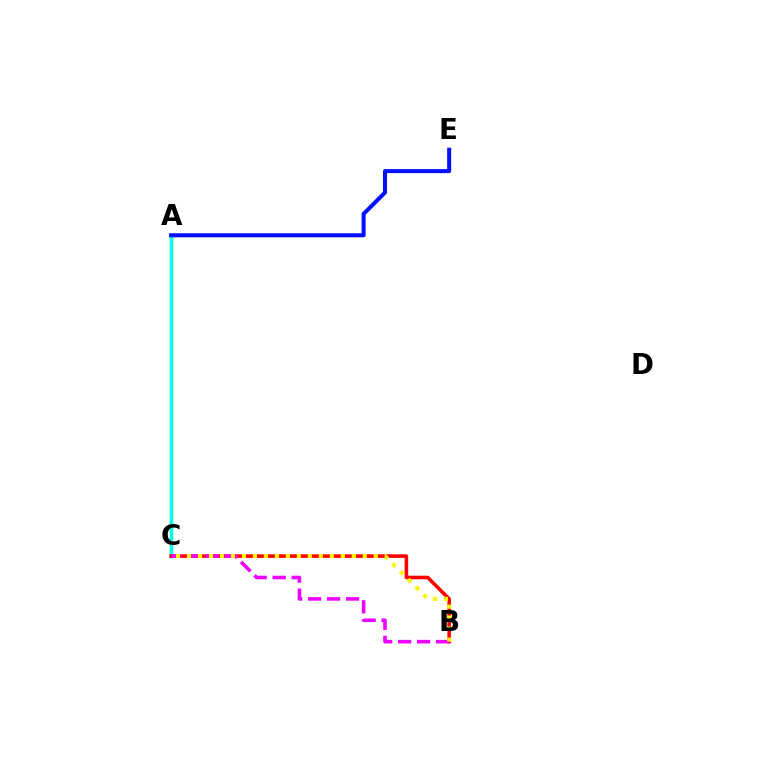{('A', 'C'): [{'color': '#08ff00', 'line_style': 'solid', 'thickness': 2.45}, {'color': '#00fff6', 'line_style': 'solid', 'thickness': 2.29}], ('B', 'C'): [{'color': '#ff0000', 'line_style': 'solid', 'thickness': 2.57}, {'color': '#ee00ff', 'line_style': 'dashed', 'thickness': 2.58}, {'color': '#fcf500', 'line_style': 'dotted', 'thickness': 2.98}], ('A', 'E'): [{'color': '#0010ff', 'line_style': 'solid', 'thickness': 2.9}]}